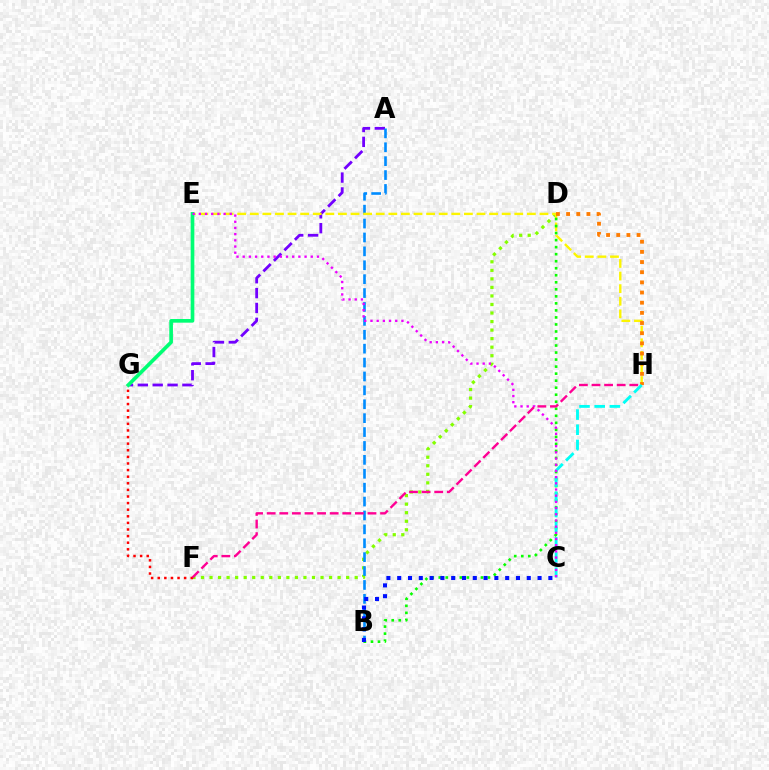{('D', 'F'): [{'color': '#84ff00', 'line_style': 'dotted', 'thickness': 2.32}], ('A', 'G'): [{'color': '#7200ff', 'line_style': 'dashed', 'thickness': 2.02}], ('A', 'B'): [{'color': '#008cff', 'line_style': 'dashed', 'thickness': 1.89}], ('E', 'H'): [{'color': '#fcf500', 'line_style': 'dashed', 'thickness': 1.71}], ('D', 'H'): [{'color': '#ff7c00', 'line_style': 'dotted', 'thickness': 2.76}], ('F', 'G'): [{'color': '#ff0000', 'line_style': 'dotted', 'thickness': 1.79}], ('B', 'D'): [{'color': '#08ff00', 'line_style': 'dotted', 'thickness': 1.91}], ('B', 'C'): [{'color': '#0010ff', 'line_style': 'dotted', 'thickness': 2.93}], ('C', 'H'): [{'color': '#00fff6', 'line_style': 'dashed', 'thickness': 2.06}], ('E', 'G'): [{'color': '#00ff74', 'line_style': 'solid', 'thickness': 2.64}], ('C', 'E'): [{'color': '#ee00ff', 'line_style': 'dotted', 'thickness': 1.68}], ('F', 'H'): [{'color': '#ff0094', 'line_style': 'dashed', 'thickness': 1.71}]}